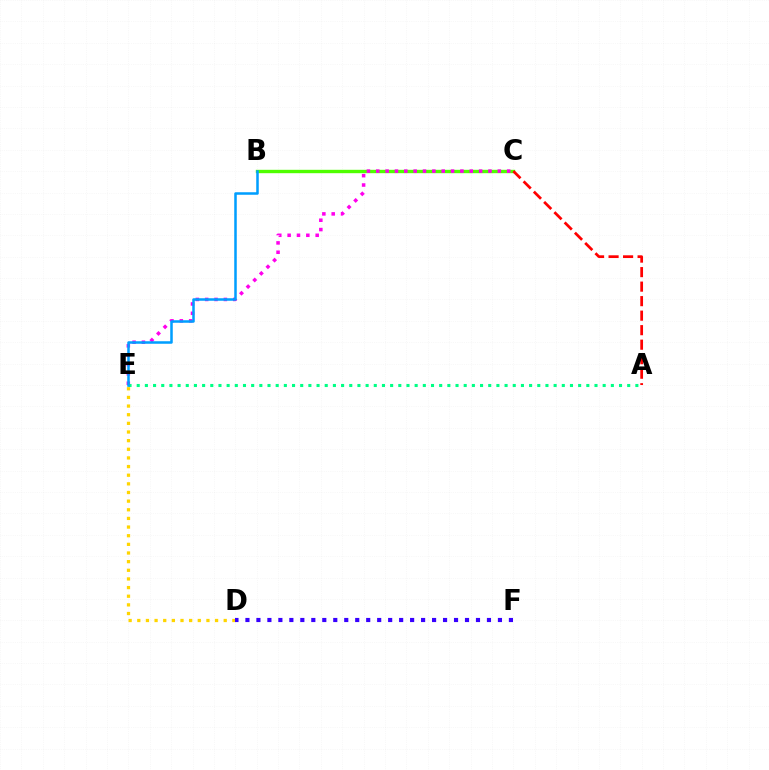{('B', 'C'): [{'color': '#4fff00', 'line_style': 'solid', 'thickness': 2.43}], ('C', 'E'): [{'color': '#ff00ed', 'line_style': 'dotted', 'thickness': 2.54}], ('D', 'E'): [{'color': '#ffd500', 'line_style': 'dotted', 'thickness': 2.35}], ('A', 'E'): [{'color': '#00ff86', 'line_style': 'dotted', 'thickness': 2.22}], ('A', 'C'): [{'color': '#ff0000', 'line_style': 'dashed', 'thickness': 1.97}], ('B', 'E'): [{'color': '#009eff', 'line_style': 'solid', 'thickness': 1.82}], ('D', 'F'): [{'color': '#3700ff', 'line_style': 'dotted', 'thickness': 2.98}]}